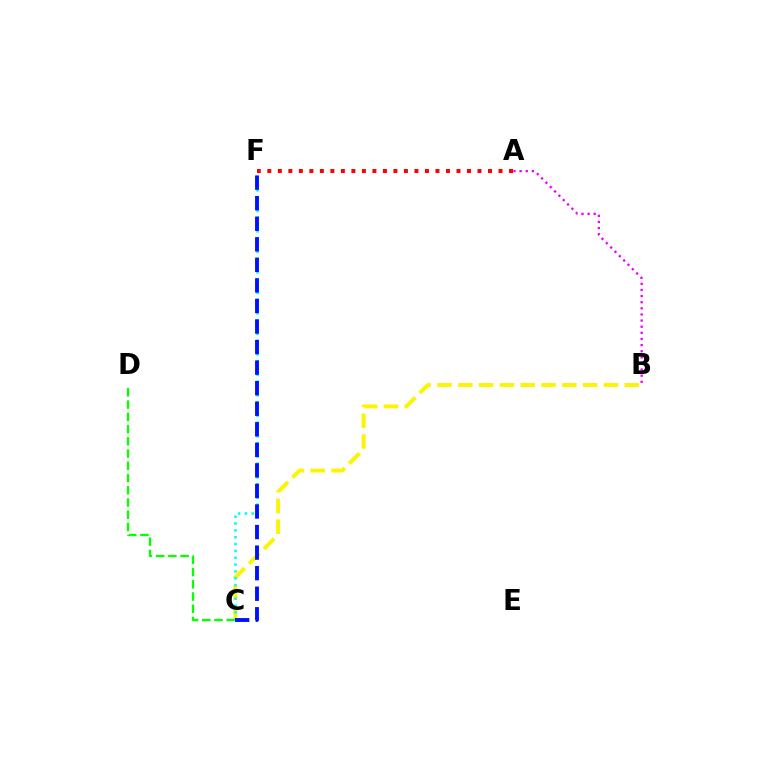{('A', 'B'): [{'color': '#ee00ff', 'line_style': 'dotted', 'thickness': 1.66}], ('B', 'C'): [{'color': '#fcf500', 'line_style': 'dashed', 'thickness': 2.83}], ('C', 'D'): [{'color': '#08ff00', 'line_style': 'dashed', 'thickness': 1.66}], ('C', 'F'): [{'color': '#00fff6', 'line_style': 'dotted', 'thickness': 1.86}, {'color': '#0010ff', 'line_style': 'dashed', 'thickness': 2.79}], ('A', 'F'): [{'color': '#ff0000', 'line_style': 'dotted', 'thickness': 2.86}]}